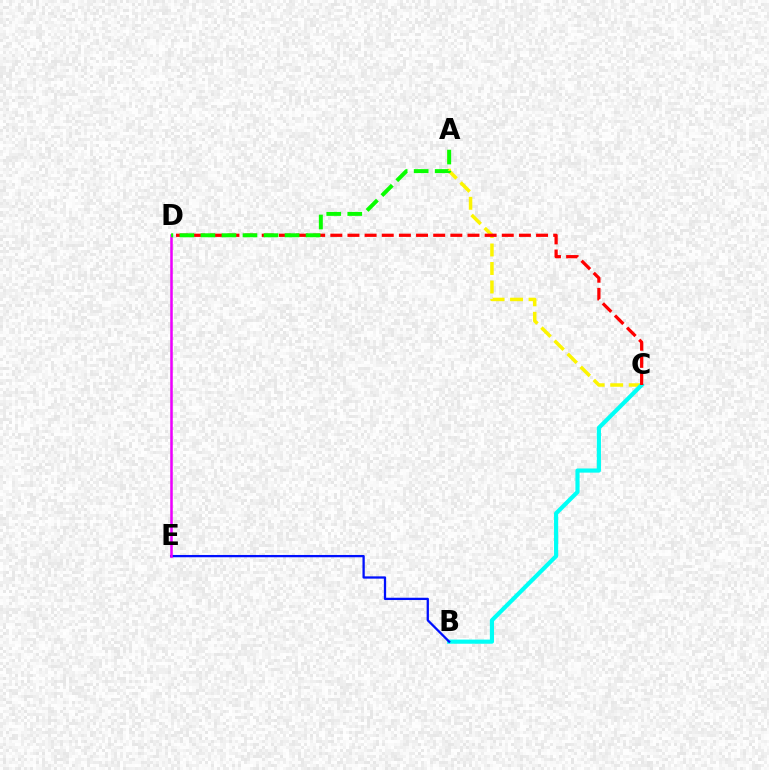{('A', 'C'): [{'color': '#fcf500', 'line_style': 'dashed', 'thickness': 2.52}], ('B', 'C'): [{'color': '#00fff6', 'line_style': 'solid', 'thickness': 2.99}], ('C', 'D'): [{'color': '#ff0000', 'line_style': 'dashed', 'thickness': 2.33}], ('B', 'E'): [{'color': '#0010ff', 'line_style': 'solid', 'thickness': 1.64}], ('D', 'E'): [{'color': '#ee00ff', 'line_style': 'solid', 'thickness': 1.83}], ('A', 'D'): [{'color': '#08ff00', 'line_style': 'dashed', 'thickness': 2.86}]}